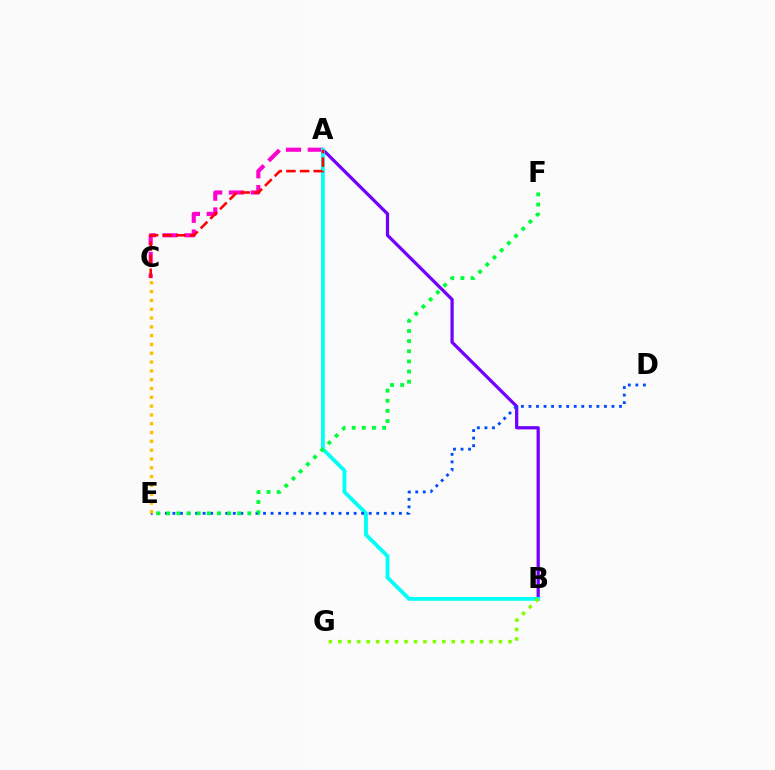{('A', 'B'): [{'color': '#7200ff', 'line_style': 'solid', 'thickness': 2.33}, {'color': '#00fff6', 'line_style': 'solid', 'thickness': 2.74}], ('A', 'C'): [{'color': '#ff00cf', 'line_style': 'dashed', 'thickness': 2.96}, {'color': '#ff0000', 'line_style': 'dashed', 'thickness': 1.85}], ('B', 'G'): [{'color': '#84ff00', 'line_style': 'dotted', 'thickness': 2.57}], ('D', 'E'): [{'color': '#004bff', 'line_style': 'dotted', 'thickness': 2.05}], ('E', 'F'): [{'color': '#00ff39', 'line_style': 'dotted', 'thickness': 2.76}], ('C', 'E'): [{'color': '#ffbd00', 'line_style': 'dotted', 'thickness': 2.39}]}